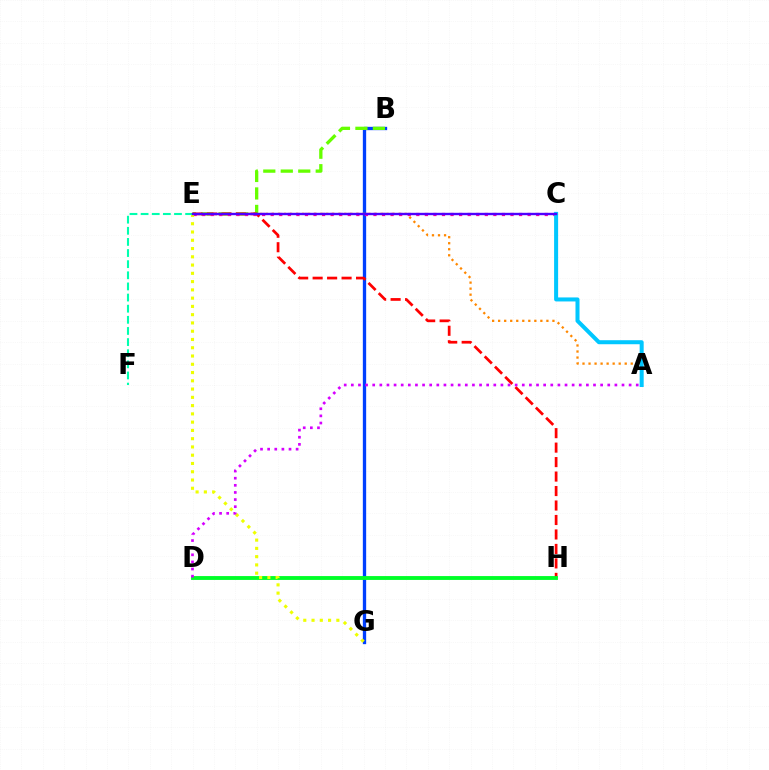{('B', 'G'): [{'color': '#003fff', 'line_style': 'solid', 'thickness': 2.39}], ('B', 'E'): [{'color': '#66ff00', 'line_style': 'dashed', 'thickness': 2.37}], ('A', 'E'): [{'color': '#ff8800', 'line_style': 'dotted', 'thickness': 1.64}], ('E', 'H'): [{'color': '#ff0000', 'line_style': 'dashed', 'thickness': 1.97}], ('D', 'H'): [{'color': '#00ff27', 'line_style': 'solid', 'thickness': 2.78}], ('C', 'E'): [{'color': '#ff00a0', 'line_style': 'dotted', 'thickness': 2.33}, {'color': '#4f00ff', 'line_style': 'solid', 'thickness': 1.72}], ('A', 'C'): [{'color': '#00c7ff', 'line_style': 'solid', 'thickness': 2.89}], ('E', 'G'): [{'color': '#eeff00', 'line_style': 'dotted', 'thickness': 2.25}], ('A', 'D'): [{'color': '#d600ff', 'line_style': 'dotted', 'thickness': 1.94}], ('E', 'F'): [{'color': '#00ffaf', 'line_style': 'dashed', 'thickness': 1.51}]}